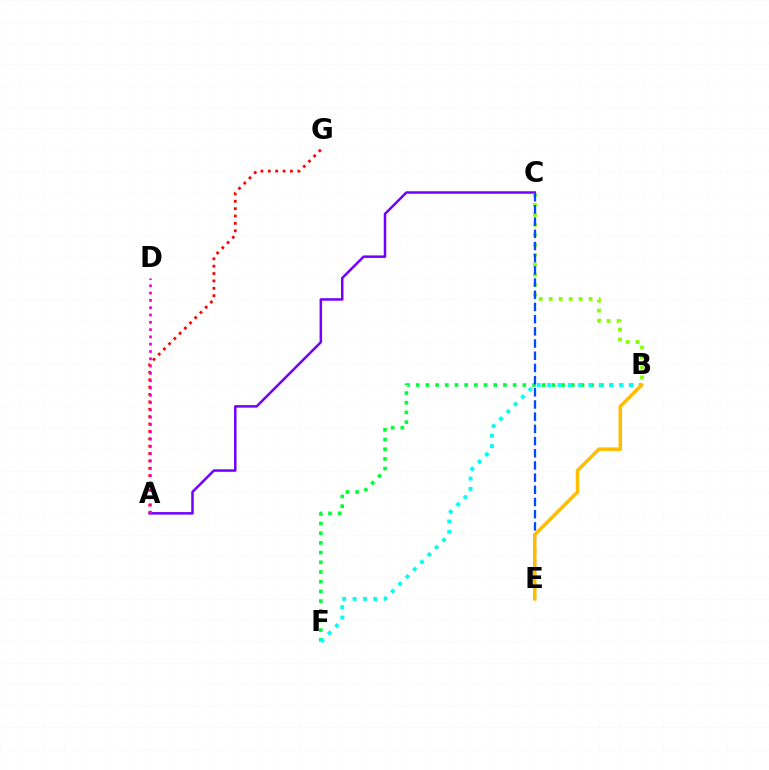{('A', 'G'): [{'color': '#ff0000', 'line_style': 'dotted', 'thickness': 2.0}], ('B', 'F'): [{'color': '#00ff39', 'line_style': 'dotted', 'thickness': 2.63}, {'color': '#00fff6', 'line_style': 'dotted', 'thickness': 2.81}], ('A', 'C'): [{'color': '#7200ff', 'line_style': 'solid', 'thickness': 1.8}], ('B', 'C'): [{'color': '#84ff00', 'line_style': 'dotted', 'thickness': 2.71}], ('C', 'E'): [{'color': '#004bff', 'line_style': 'dashed', 'thickness': 1.66}], ('A', 'D'): [{'color': '#ff00cf', 'line_style': 'dotted', 'thickness': 1.98}], ('B', 'E'): [{'color': '#ffbd00', 'line_style': 'solid', 'thickness': 2.52}]}